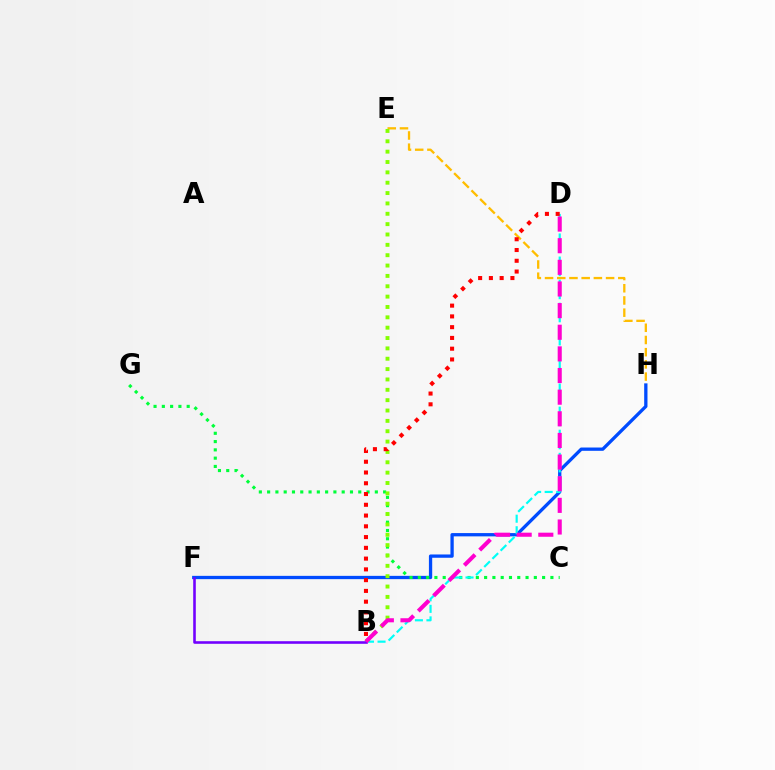{('E', 'H'): [{'color': '#ffbd00', 'line_style': 'dashed', 'thickness': 1.66}], ('F', 'H'): [{'color': '#004bff', 'line_style': 'solid', 'thickness': 2.37}], ('C', 'G'): [{'color': '#00ff39', 'line_style': 'dotted', 'thickness': 2.25}], ('B', 'D'): [{'color': '#00fff6', 'line_style': 'dashed', 'thickness': 1.57}, {'color': '#ff00cf', 'line_style': 'dashed', 'thickness': 2.94}, {'color': '#ff0000', 'line_style': 'dotted', 'thickness': 2.92}], ('B', 'E'): [{'color': '#84ff00', 'line_style': 'dotted', 'thickness': 2.81}], ('B', 'F'): [{'color': '#7200ff', 'line_style': 'solid', 'thickness': 1.87}]}